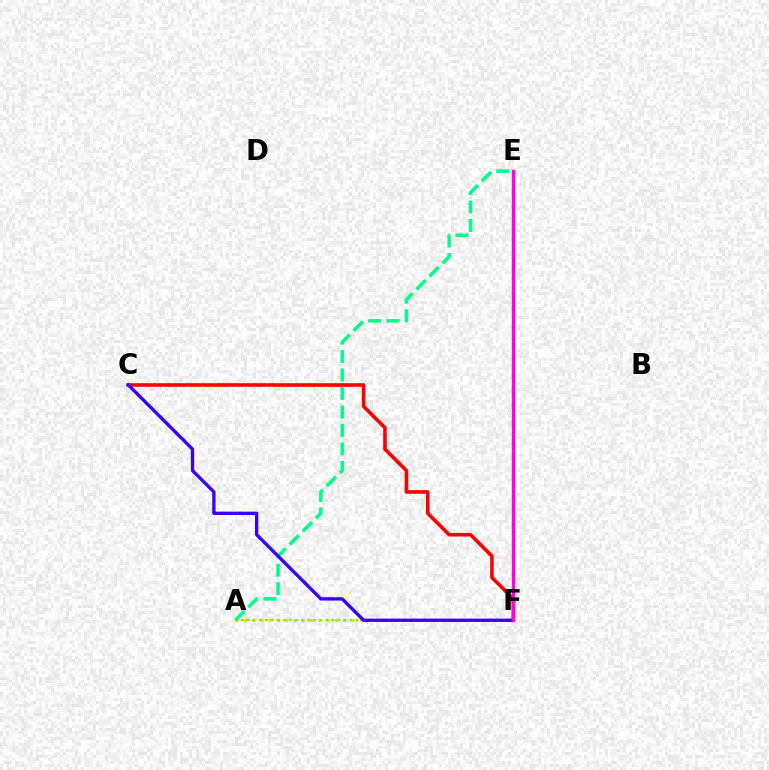{('A', 'F'): [{'color': '#ffd500', 'line_style': 'dotted', 'thickness': 2.25}, {'color': '#4fff00', 'line_style': 'dotted', 'thickness': 1.64}], ('A', 'E'): [{'color': '#00ff86', 'line_style': 'dashed', 'thickness': 2.51}], ('E', 'F'): [{'color': '#009eff', 'line_style': 'dashed', 'thickness': 2.25}, {'color': '#ff00ed', 'line_style': 'solid', 'thickness': 2.39}], ('C', 'F'): [{'color': '#ff0000', 'line_style': 'solid', 'thickness': 2.58}, {'color': '#3700ff', 'line_style': 'solid', 'thickness': 2.39}]}